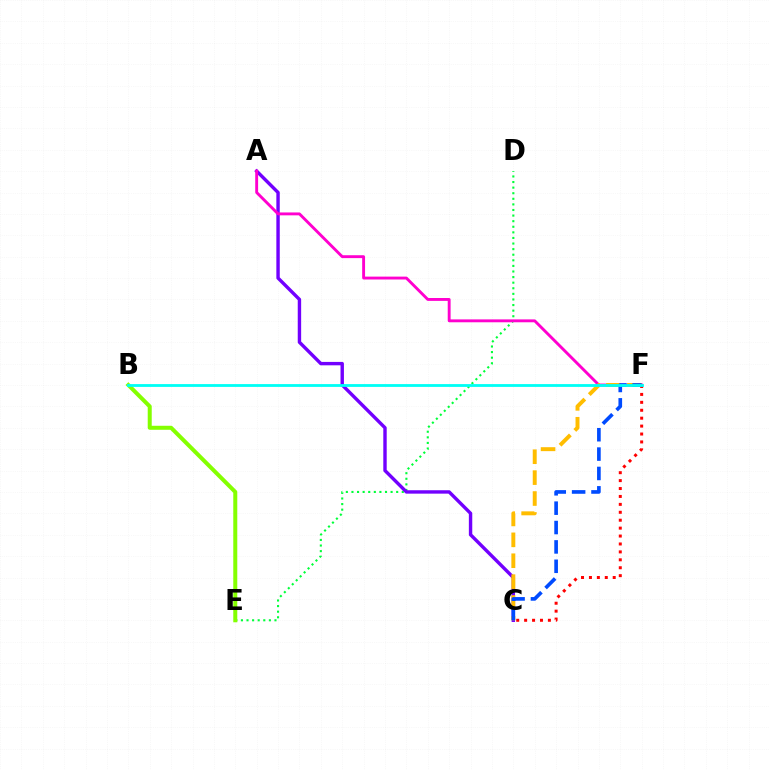{('D', 'E'): [{'color': '#00ff39', 'line_style': 'dotted', 'thickness': 1.52}], ('A', 'C'): [{'color': '#7200ff', 'line_style': 'solid', 'thickness': 2.45}], ('A', 'F'): [{'color': '#ff00cf', 'line_style': 'solid', 'thickness': 2.08}], ('C', 'F'): [{'color': '#ffbd00', 'line_style': 'dashed', 'thickness': 2.84}, {'color': '#ff0000', 'line_style': 'dotted', 'thickness': 2.15}, {'color': '#004bff', 'line_style': 'dashed', 'thickness': 2.63}], ('B', 'E'): [{'color': '#84ff00', 'line_style': 'solid', 'thickness': 2.88}], ('B', 'F'): [{'color': '#00fff6', 'line_style': 'solid', 'thickness': 2.03}]}